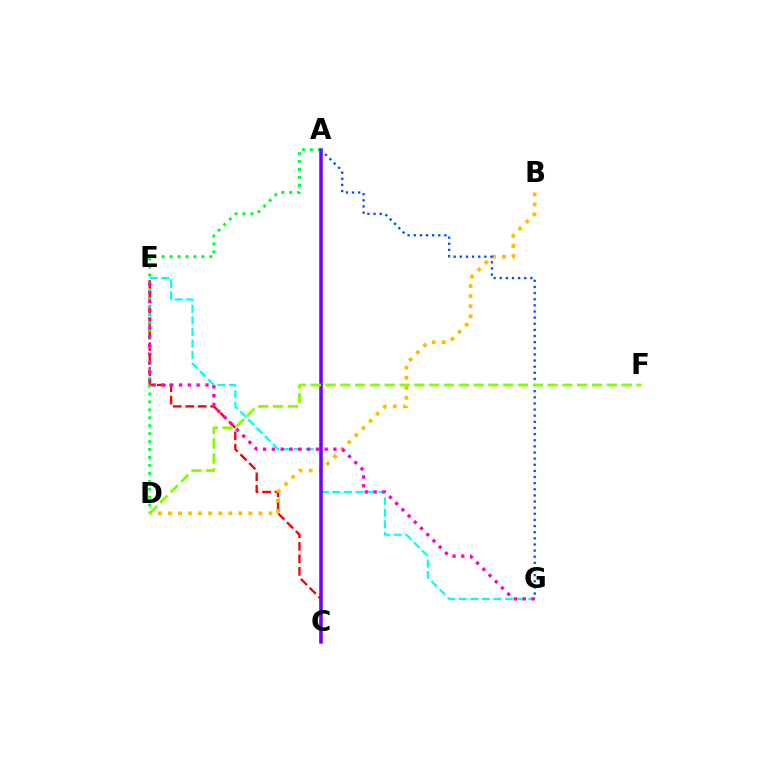{('C', 'E'): [{'color': '#ff0000', 'line_style': 'dashed', 'thickness': 1.69}], ('B', 'D'): [{'color': '#ffbd00', 'line_style': 'dotted', 'thickness': 2.73}], ('E', 'G'): [{'color': '#00fff6', 'line_style': 'dashed', 'thickness': 1.57}, {'color': '#ff00cf', 'line_style': 'dotted', 'thickness': 2.39}], ('A', 'D'): [{'color': '#00ff39', 'line_style': 'dotted', 'thickness': 2.16}], ('A', 'C'): [{'color': '#7200ff', 'line_style': 'solid', 'thickness': 2.54}], ('A', 'G'): [{'color': '#004bff', 'line_style': 'dotted', 'thickness': 1.67}], ('D', 'F'): [{'color': '#84ff00', 'line_style': 'dashed', 'thickness': 2.01}]}